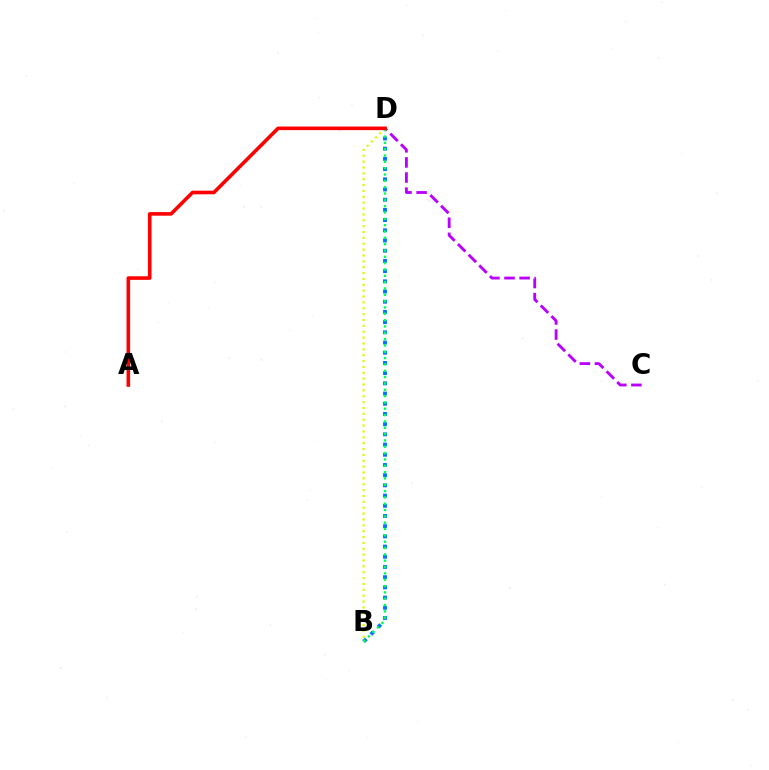{('C', 'D'): [{'color': '#b900ff', 'line_style': 'dashed', 'thickness': 2.05}], ('B', 'D'): [{'color': '#0074ff', 'line_style': 'dotted', 'thickness': 2.77}, {'color': '#00ff5c', 'line_style': 'dotted', 'thickness': 1.72}, {'color': '#d1ff00', 'line_style': 'dotted', 'thickness': 1.59}], ('A', 'D'): [{'color': '#ff0000', 'line_style': 'solid', 'thickness': 2.59}]}